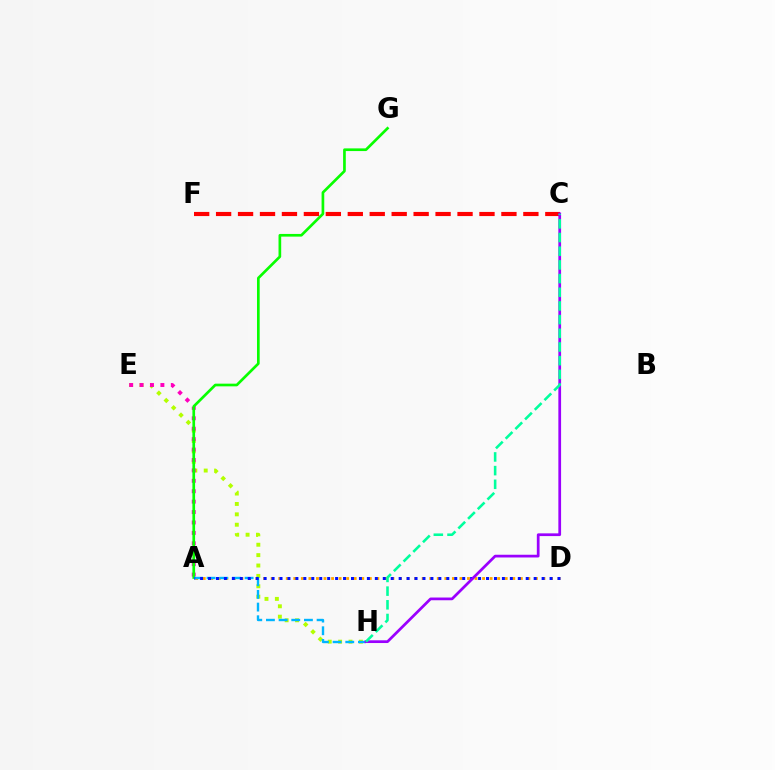{('E', 'H'): [{'color': '#b3ff00', 'line_style': 'dotted', 'thickness': 2.82}], ('A', 'E'): [{'color': '#ff00bd', 'line_style': 'dotted', 'thickness': 2.83}], ('A', 'D'): [{'color': '#ffa500', 'line_style': 'dotted', 'thickness': 2.05}, {'color': '#0010ff', 'line_style': 'dotted', 'thickness': 2.16}], ('A', 'G'): [{'color': '#08ff00', 'line_style': 'solid', 'thickness': 1.93}], ('C', 'F'): [{'color': '#ff0000', 'line_style': 'dashed', 'thickness': 2.98}], ('A', 'H'): [{'color': '#00b5ff', 'line_style': 'dashed', 'thickness': 1.72}], ('C', 'H'): [{'color': '#9b00ff', 'line_style': 'solid', 'thickness': 1.97}, {'color': '#00ff9d', 'line_style': 'dashed', 'thickness': 1.86}]}